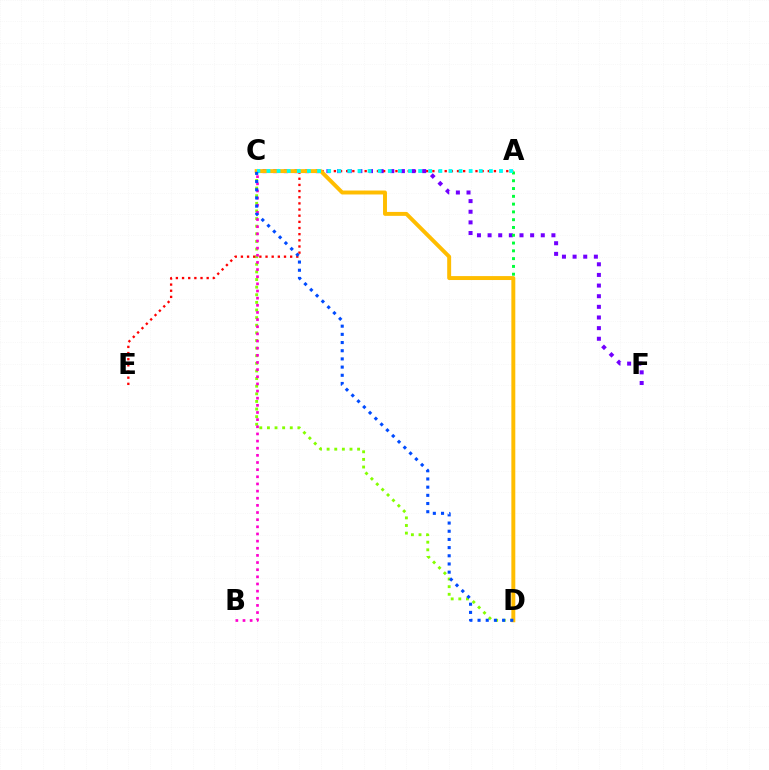{('C', 'D'): [{'color': '#84ff00', 'line_style': 'dotted', 'thickness': 2.07}, {'color': '#ffbd00', 'line_style': 'solid', 'thickness': 2.83}, {'color': '#004bff', 'line_style': 'dotted', 'thickness': 2.22}], ('A', 'E'): [{'color': '#ff0000', 'line_style': 'dotted', 'thickness': 1.67}], ('C', 'F'): [{'color': '#7200ff', 'line_style': 'dotted', 'thickness': 2.89}], ('A', 'D'): [{'color': '#00ff39', 'line_style': 'dotted', 'thickness': 2.12}], ('B', 'C'): [{'color': '#ff00cf', 'line_style': 'dotted', 'thickness': 1.94}], ('A', 'C'): [{'color': '#00fff6', 'line_style': 'dotted', 'thickness': 2.75}]}